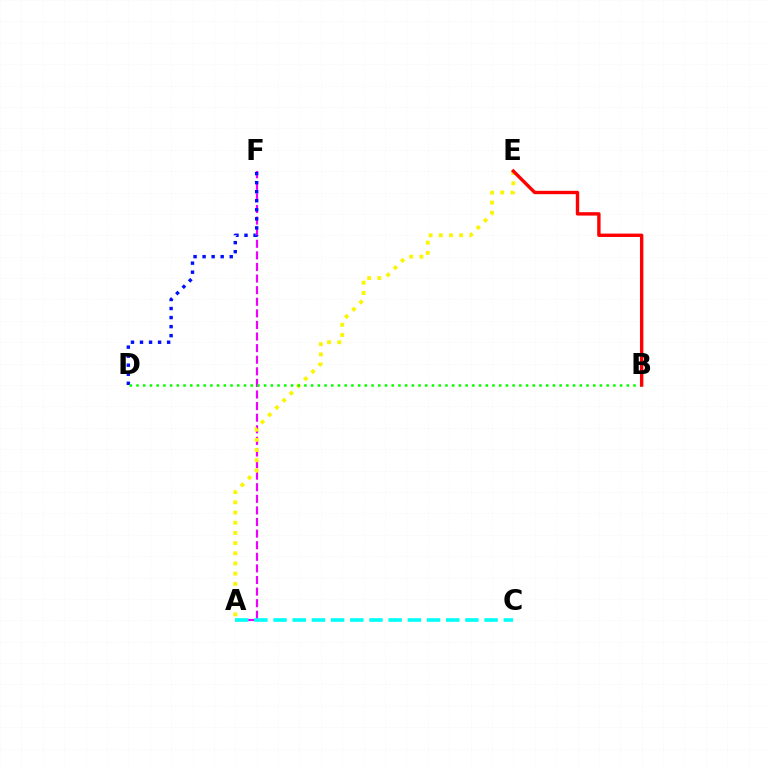{('A', 'F'): [{'color': '#ee00ff', 'line_style': 'dashed', 'thickness': 1.57}], ('A', 'E'): [{'color': '#fcf500', 'line_style': 'dotted', 'thickness': 2.77}], ('A', 'C'): [{'color': '#00fff6', 'line_style': 'dashed', 'thickness': 2.61}], ('D', 'F'): [{'color': '#0010ff', 'line_style': 'dotted', 'thickness': 2.46}], ('B', 'D'): [{'color': '#08ff00', 'line_style': 'dotted', 'thickness': 1.82}], ('B', 'E'): [{'color': '#ff0000', 'line_style': 'solid', 'thickness': 2.44}]}